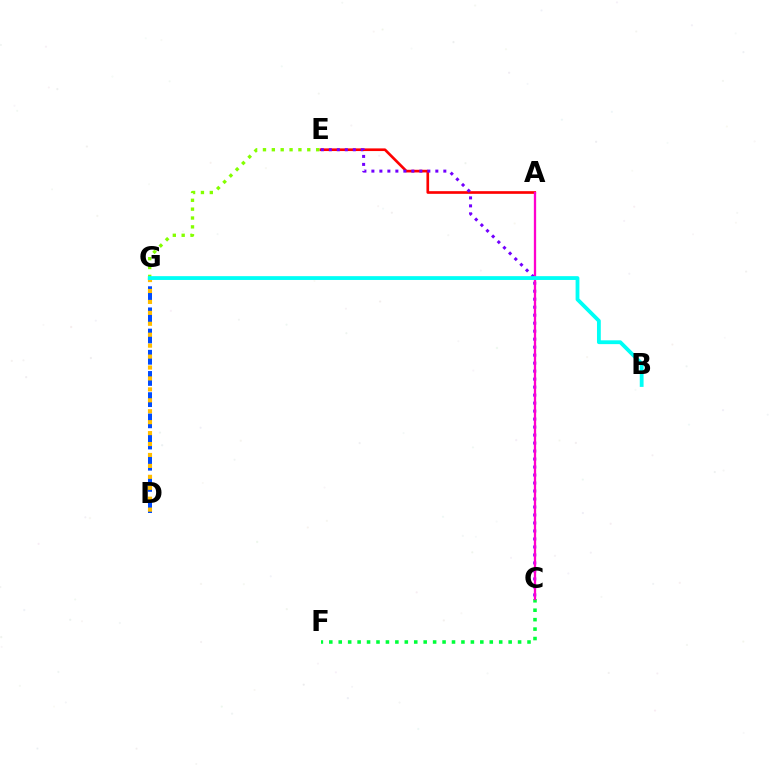{('A', 'E'): [{'color': '#ff0000', 'line_style': 'solid', 'thickness': 1.92}], ('C', 'F'): [{'color': '#00ff39', 'line_style': 'dotted', 'thickness': 2.56}], ('D', 'G'): [{'color': '#004bff', 'line_style': 'dashed', 'thickness': 2.88}, {'color': '#ffbd00', 'line_style': 'dotted', 'thickness': 2.97}], ('C', 'E'): [{'color': '#7200ff', 'line_style': 'dotted', 'thickness': 2.17}], ('A', 'C'): [{'color': '#ff00cf', 'line_style': 'solid', 'thickness': 1.66}], ('E', 'G'): [{'color': '#84ff00', 'line_style': 'dotted', 'thickness': 2.41}], ('B', 'G'): [{'color': '#00fff6', 'line_style': 'solid', 'thickness': 2.74}]}